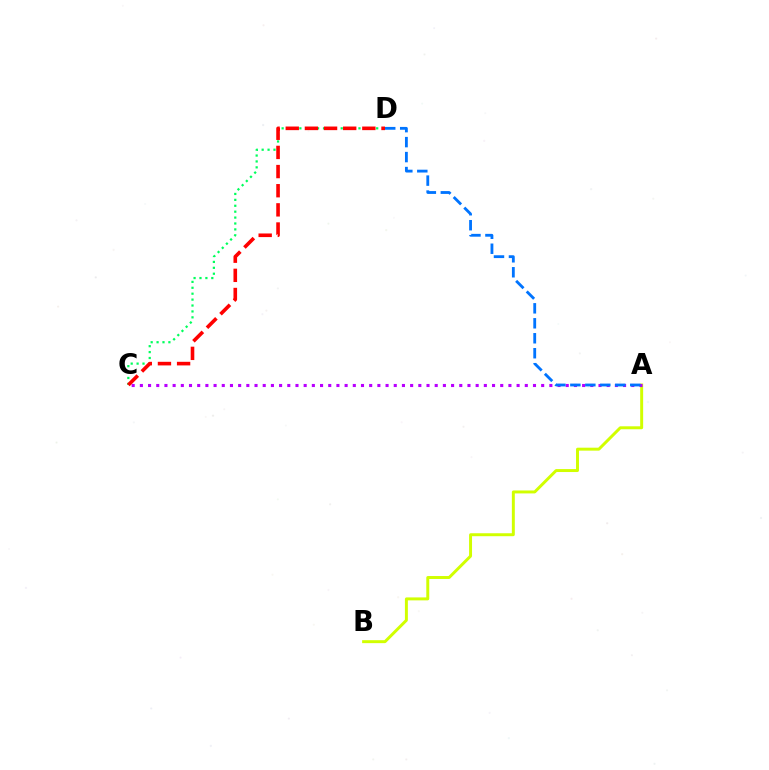{('C', 'D'): [{'color': '#00ff5c', 'line_style': 'dotted', 'thickness': 1.61}, {'color': '#ff0000', 'line_style': 'dashed', 'thickness': 2.6}], ('A', 'B'): [{'color': '#d1ff00', 'line_style': 'solid', 'thickness': 2.13}], ('A', 'C'): [{'color': '#b900ff', 'line_style': 'dotted', 'thickness': 2.23}], ('A', 'D'): [{'color': '#0074ff', 'line_style': 'dashed', 'thickness': 2.03}]}